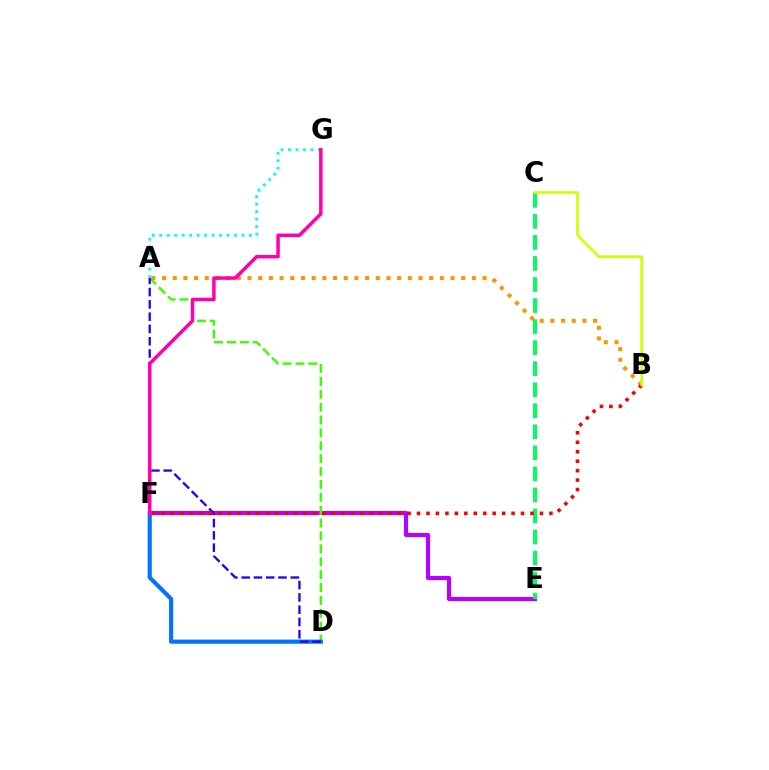{('E', 'F'): [{'color': '#b900ff', 'line_style': 'solid', 'thickness': 2.98}], ('C', 'E'): [{'color': '#00ff5c', 'line_style': 'dashed', 'thickness': 2.86}], ('A', 'D'): [{'color': '#3dff00', 'line_style': 'dashed', 'thickness': 1.75}, {'color': '#2500ff', 'line_style': 'dashed', 'thickness': 1.67}], ('A', 'B'): [{'color': '#ff9400', 'line_style': 'dotted', 'thickness': 2.9}], ('D', 'F'): [{'color': '#0074ff', 'line_style': 'solid', 'thickness': 2.98}], ('B', 'F'): [{'color': '#ff0000', 'line_style': 'dotted', 'thickness': 2.57}], ('A', 'G'): [{'color': '#00fff6', 'line_style': 'dotted', 'thickness': 2.03}], ('F', 'G'): [{'color': '#ff00ac', 'line_style': 'solid', 'thickness': 2.51}], ('B', 'C'): [{'color': '#d1ff00', 'line_style': 'solid', 'thickness': 1.89}]}